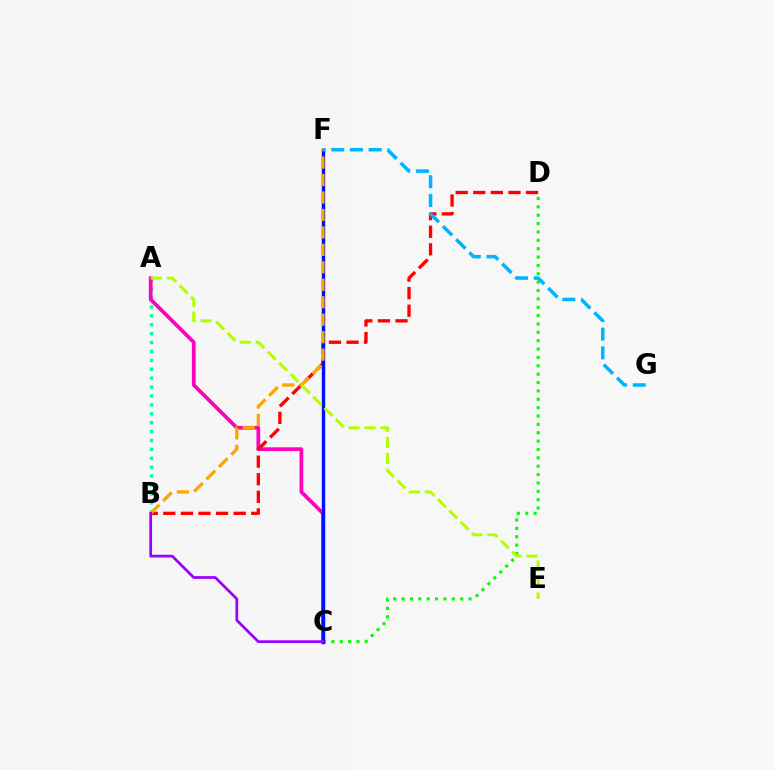{('A', 'B'): [{'color': '#00ff9d', 'line_style': 'dotted', 'thickness': 2.42}], ('C', 'D'): [{'color': '#08ff00', 'line_style': 'dotted', 'thickness': 2.27}], ('A', 'C'): [{'color': '#ff00bd', 'line_style': 'solid', 'thickness': 2.68}], ('B', 'D'): [{'color': '#ff0000', 'line_style': 'dashed', 'thickness': 2.39}], ('C', 'F'): [{'color': '#0010ff', 'line_style': 'solid', 'thickness': 2.47}], ('B', 'F'): [{'color': '#ffa500', 'line_style': 'dashed', 'thickness': 2.37}], ('B', 'C'): [{'color': '#9b00ff', 'line_style': 'solid', 'thickness': 1.97}], ('F', 'G'): [{'color': '#00b5ff', 'line_style': 'dashed', 'thickness': 2.54}], ('A', 'E'): [{'color': '#b3ff00', 'line_style': 'dashed', 'thickness': 2.17}]}